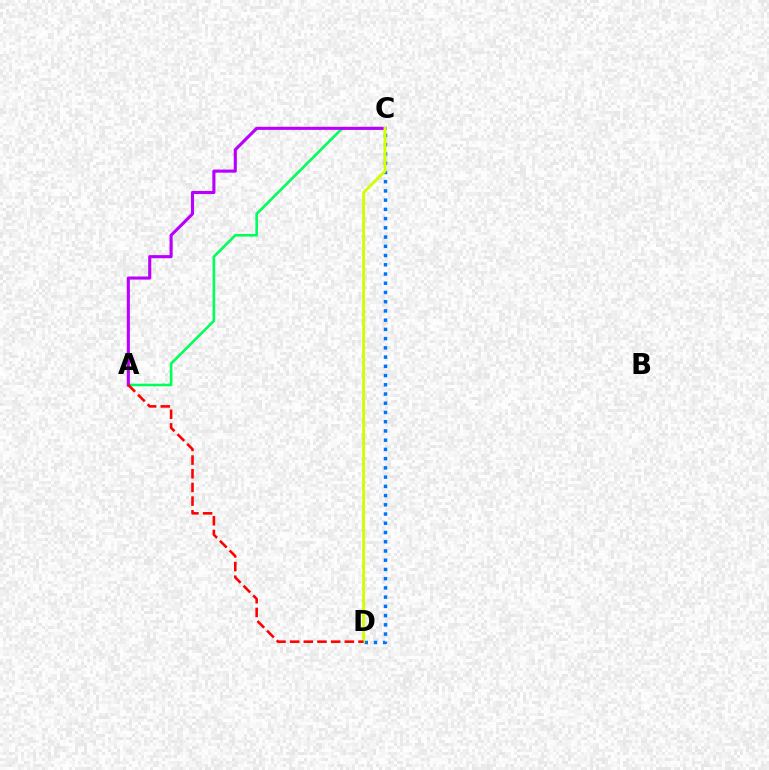{('C', 'D'): [{'color': '#0074ff', 'line_style': 'dotted', 'thickness': 2.51}, {'color': '#d1ff00', 'line_style': 'solid', 'thickness': 2.09}], ('A', 'C'): [{'color': '#00ff5c', 'line_style': 'solid', 'thickness': 1.88}, {'color': '#b900ff', 'line_style': 'solid', 'thickness': 2.24}], ('A', 'D'): [{'color': '#ff0000', 'line_style': 'dashed', 'thickness': 1.86}]}